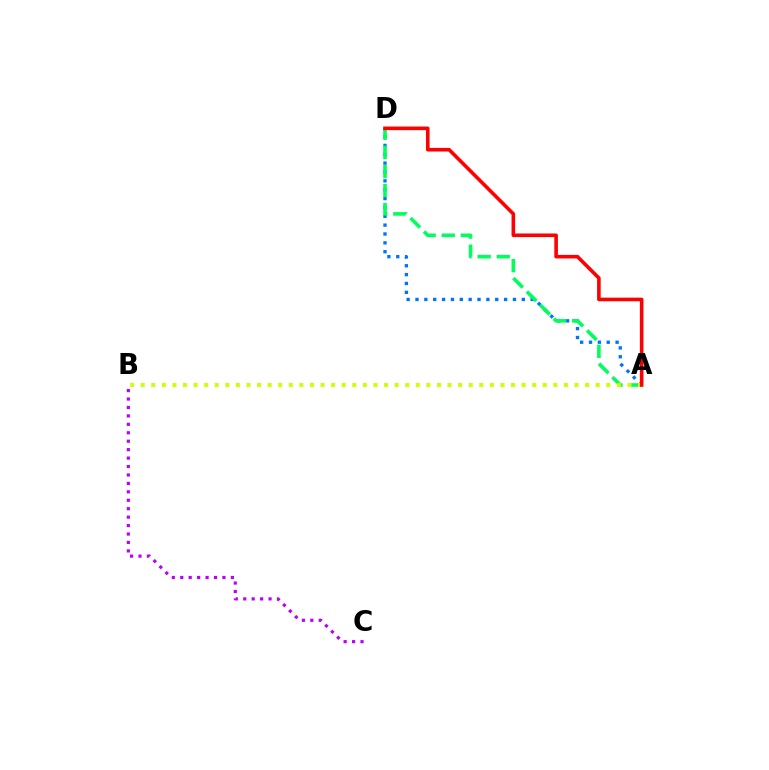{('A', 'D'): [{'color': '#0074ff', 'line_style': 'dotted', 'thickness': 2.41}, {'color': '#00ff5c', 'line_style': 'dashed', 'thickness': 2.59}, {'color': '#ff0000', 'line_style': 'solid', 'thickness': 2.59}], ('B', 'C'): [{'color': '#b900ff', 'line_style': 'dotted', 'thickness': 2.29}], ('A', 'B'): [{'color': '#d1ff00', 'line_style': 'dotted', 'thickness': 2.88}]}